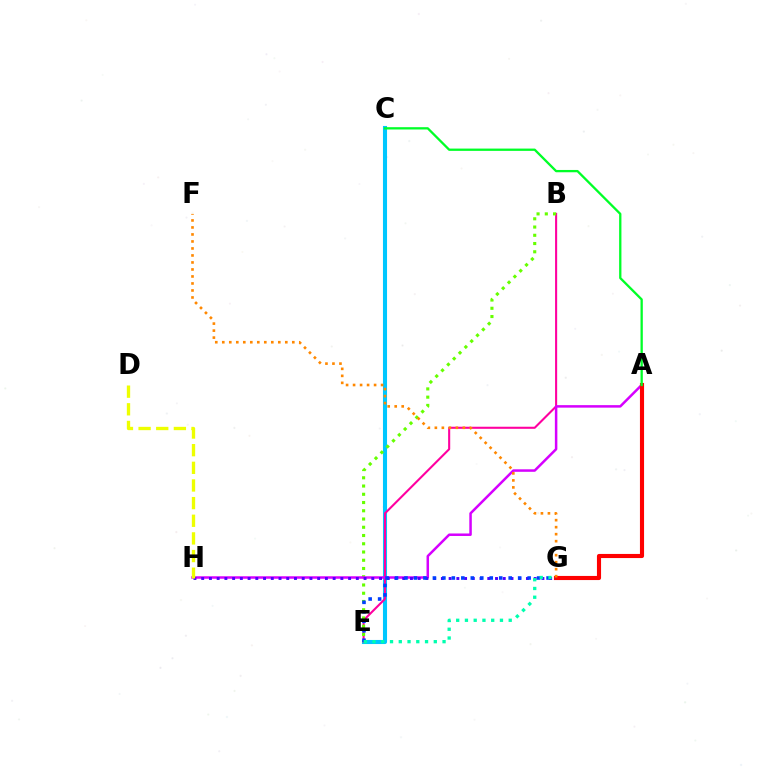{('C', 'E'): [{'color': '#00c7ff', 'line_style': 'solid', 'thickness': 2.94}], ('B', 'E'): [{'color': '#ff00a0', 'line_style': 'solid', 'thickness': 1.5}, {'color': '#66ff00', 'line_style': 'dotted', 'thickness': 2.24}], ('A', 'H'): [{'color': '#d600ff', 'line_style': 'solid', 'thickness': 1.8}], ('G', 'H'): [{'color': '#4f00ff', 'line_style': 'dotted', 'thickness': 2.1}], ('D', 'H'): [{'color': '#eeff00', 'line_style': 'dashed', 'thickness': 2.4}], ('A', 'G'): [{'color': '#ff0000', 'line_style': 'solid', 'thickness': 2.97}], ('E', 'G'): [{'color': '#003fff', 'line_style': 'dotted', 'thickness': 2.57}, {'color': '#00ffaf', 'line_style': 'dotted', 'thickness': 2.38}], ('F', 'G'): [{'color': '#ff8800', 'line_style': 'dotted', 'thickness': 1.9}], ('A', 'C'): [{'color': '#00ff27', 'line_style': 'solid', 'thickness': 1.65}]}